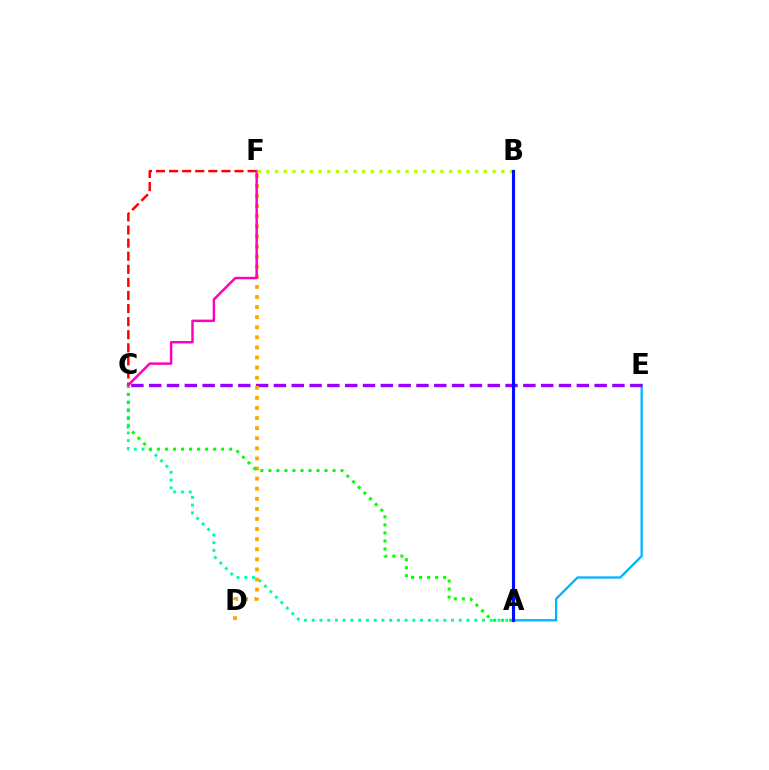{('A', 'C'): [{'color': '#00ff9d', 'line_style': 'dotted', 'thickness': 2.1}, {'color': '#08ff00', 'line_style': 'dotted', 'thickness': 2.18}], ('C', 'F'): [{'color': '#ff0000', 'line_style': 'dashed', 'thickness': 1.78}, {'color': '#ff00bd', 'line_style': 'solid', 'thickness': 1.78}], ('A', 'E'): [{'color': '#00b5ff', 'line_style': 'solid', 'thickness': 1.66}], ('C', 'E'): [{'color': '#9b00ff', 'line_style': 'dashed', 'thickness': 2.42}], ('D', 'F'): [{'color': '#ffa500', 'line_style': 'dotted', 'thickness': 2.74}], ('B', 'F'): [{'color': '#b3ff00', 'line_style': 'dotted', 'thickness': 2.36}], ('A', 'B'): [{'color': '#0010ff', 'line_style': 'solid', 'thickness': 2.26}]}